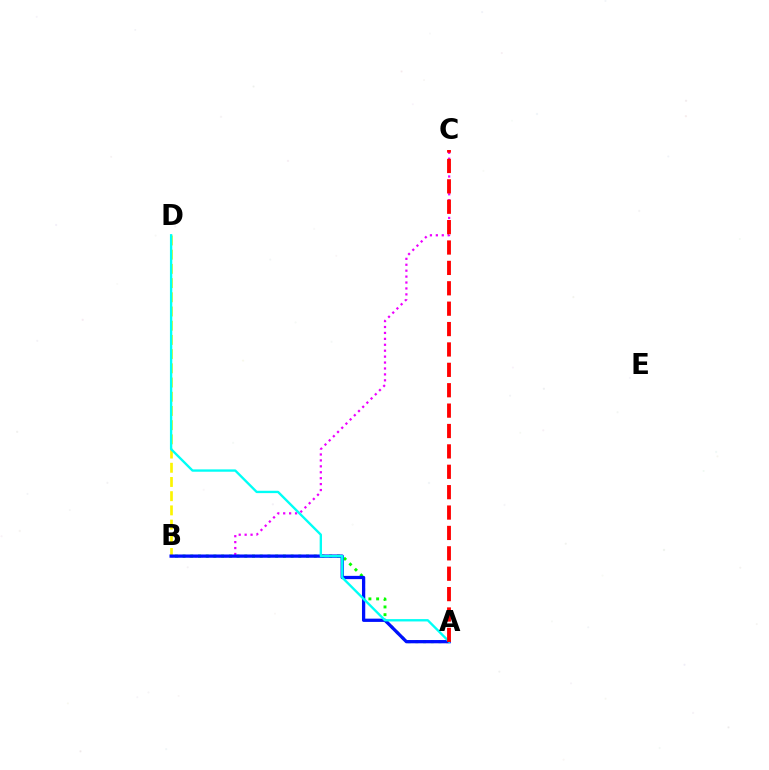{('B', 'C'): [{'color': '#ee00ff', 'line_style': 'dotted', 'thickness': 1.61}], ('B', 'D'): [{'color': '#fcf500', 'line_style': 'dashed', 'thickness': 1.93}], ('A', 'B'): [{'color': '#08ff00', 'line_style': 'dotted', 'thickness': 2.1}, {'color': '#0010ff', 'line_style': 'solid', 'thickness': 2.35}], ('A', 'D'): [{'color': '#00fff6', 'line_style': 'solid', 'thickness': 1.69}], ('A', 'C'): [{'color': '#ff0000', 'line_style': 'dashed', 'thickness': 2.77}]}